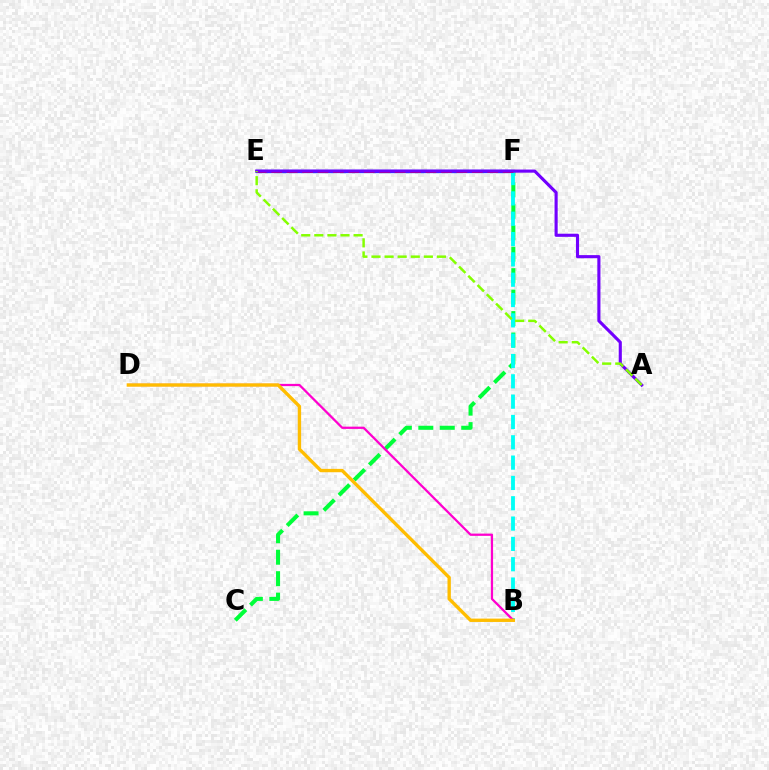{('E', 'F'): [{'color': '#004bff', 'line_style': 'solid', 'thickness': 2.38}, {'color': '#ff0000', 'line_style': 'dashed', 'thickness': 2.1}], ('C', 'F'): [{'color': '#00ff39', 'line_style': 'dashed', 'thickness': 2.91}], ('B', 'F'): [{'color': '#00fff6', 'line_style': 'dashed', 'thickness': 2.76}], ('B', 'D'): [{'color': '#ff00cf', 'line_style': 'solid', 'thickness': 1.63}, {'color': '#ffbd00', 'line_style': 'solid', 'thickness': 2.42}], ('A', 'E'): [{'color': '#7200ff', 'line_style': 'solid', 'thickness': 2.24}, {'color': '#84ff00', 'line_style': 'dashed', 'thickness': 1.78}]}